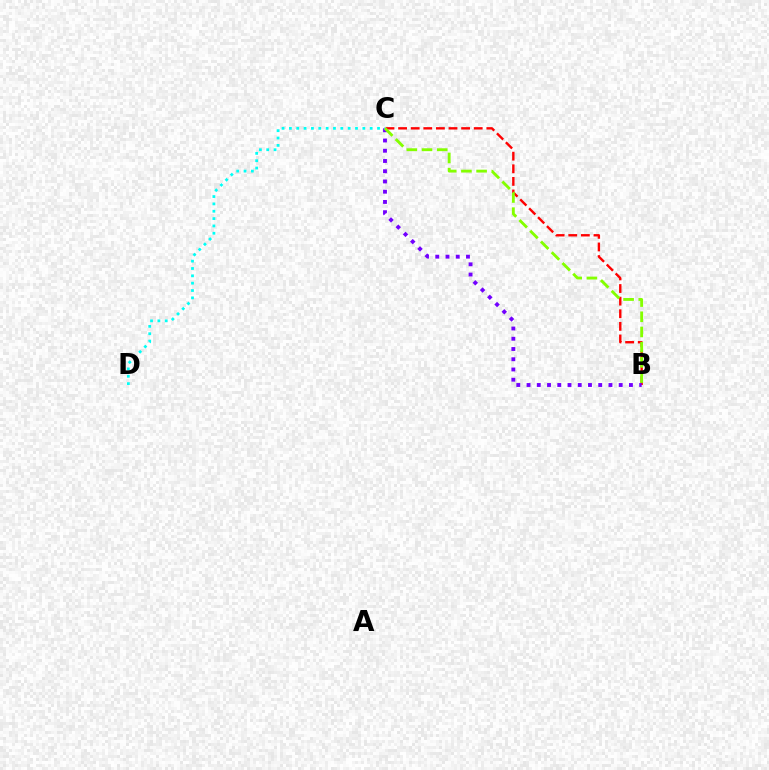{('B', 'C'): [{'color': '#ff0000', 'line_style': 'dashed', 'thickness': 1.71}, {'color': '#7200ff', 'line_style': 'dotted', 'thickness': 2.78}, {'color': '#84ff00', 'line_style': 'dashed', 'thickness': 2.06}], ('C', 'D'): [{'color': '#00fff6', 'line_style': 'dotted', 'thickness': 2.0}]}